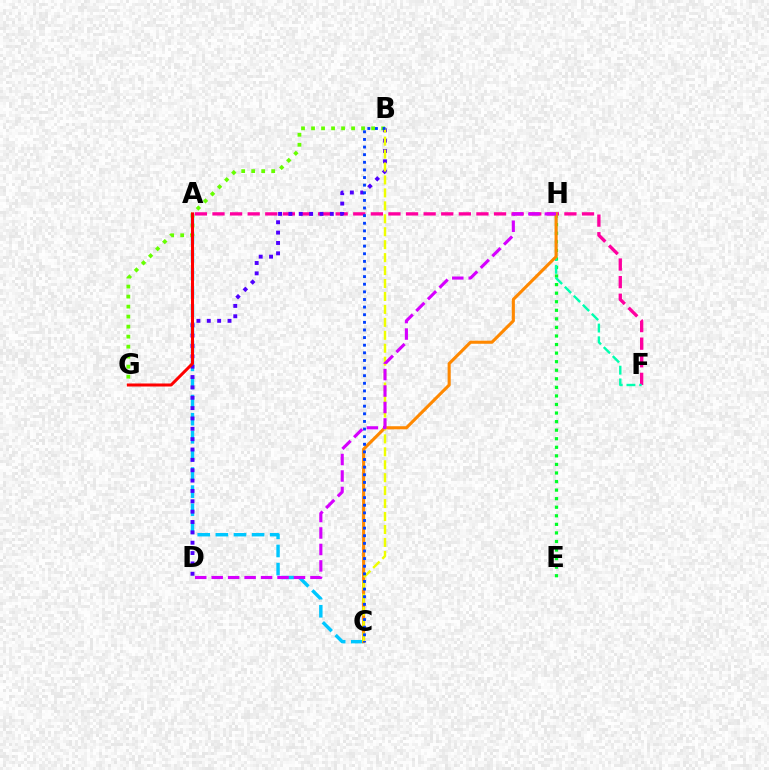{('A', 'C'): [{'color': '#00c7ff', 'line_style': 'dashed', 'thickness': 2.46}], ('E', 'H'): [{'color': '#00ff27', 'line_style': 'dotted', 'thickness': 2.33}], ('B', 'G'): [{'color': '#66ff00', 'line_style': 'dotted', 'thickness': 2.72}], ('A', 'F'): [{'color': '#ff00a0', 'line_style': 'dashed', 'thickness': 2.39}], ('B', 'D'): [{'color': '#4f00ff', 'line_style': 'dotted', 'thickness': 2.81}], ('A', 'G'): [{'color': '#ff0000', 'line_style': 'solid', 'thickness': 2.17}], ('F', 'H'): [{'color': '#00ffaf', 'line_style': 'dashed', 'thickness': 1.73}], ('C', 'H'): [{'color': '#ff8800', 'line_style': 'solid', 'thickness': 2.23}], ('B', 'C'): [{'color': '#eeff00', 'line_style': 'dashed', 'thickness': 1.76}, {'color': '#003fff', 'line_style': 'dotted', 'thickness': 2.07}], ('D', 'H'): [{'color': '#d600ff', 'line_style': 'dashed', 'thickness': 2.24}]}